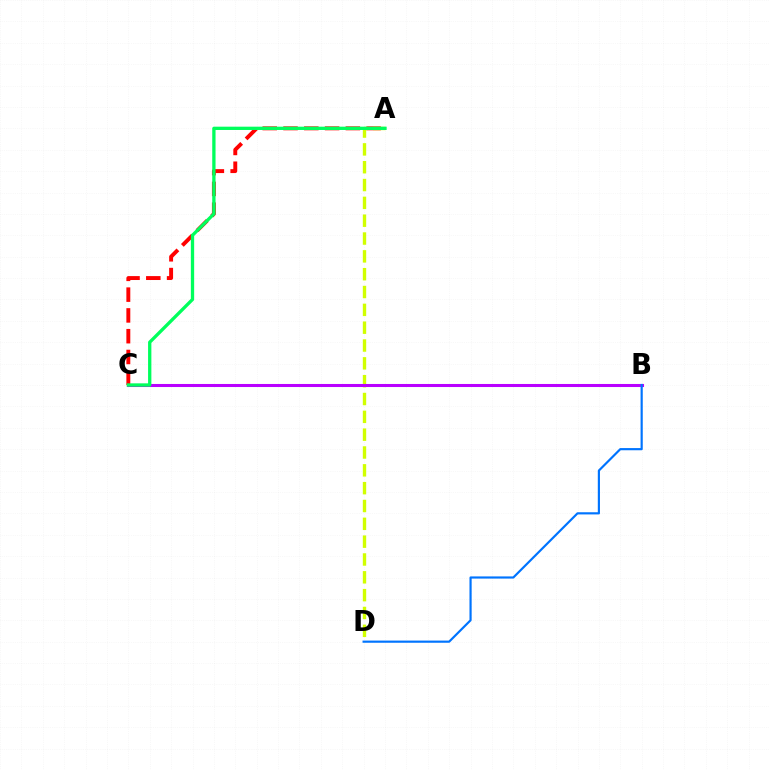{('A', 'C'): [{'color': '#ff0000', 'line_style': 'dashed', 'thickness': 2.82}, {'color': '#00ff5c', 'line_style': 'solid', 'thickness': 2.38}], ('A', 'D'): [{'color': '#d1ff00', 'line_style': 'dashed', 'thickness': 2.42}], ('B', 'C'): [{'color': '#b900ff', 'line_style': 'solid', 'thickness': 2.2}], ('B', 'D'): [{'color': '#0074ff', 'line_style': 'solid', 'thickness': 1.57}]}